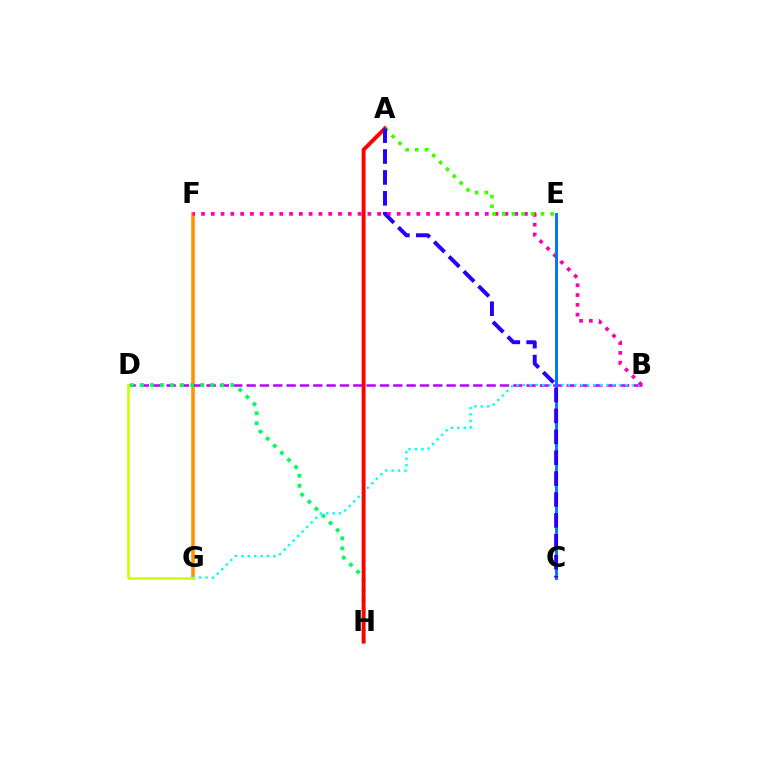{('F', 'G'): [{'color': '#ff9400', 'line_style': 'solid', 'thickness': 2.57}], ('B', 'D'): [{'color': '#b900ff', 'line_style': 'dashed', 'thickness': 1.81}], ('B', 'G'): [{'color': '#00fff6', 'line_style': 'dotted', 'thickness': 1.74}], ('D', 'H'): [{'color': '#00ff5c', 'line_style': 'dotted', 'thickness': 2.73}], ('A', 'H'): [{'color': '#ff0000', 'line_style': 'solid', 'thickness': 2.83}], ('B', 'F'): [{'color': '#ff00ac', 'line_style': 'dotted', 'thickness': 2.66}], ('C', 'E'): [{'color': '#0074ff', 'line_style': 'solid', 'thickness': 2.12}], ('A', 'E'): [{'color': '#3dff00', 'line_style': 'dotted', 'thickness': 2.63}], ('D', 'G'): [{'color': '#d1ff00', 'line_style': 'solid', 'thickness': 1.91}], ('A', 'C'): [{'color': '#2500ff', 'line_style': 'dashed', 'thickness': 2.84}]}